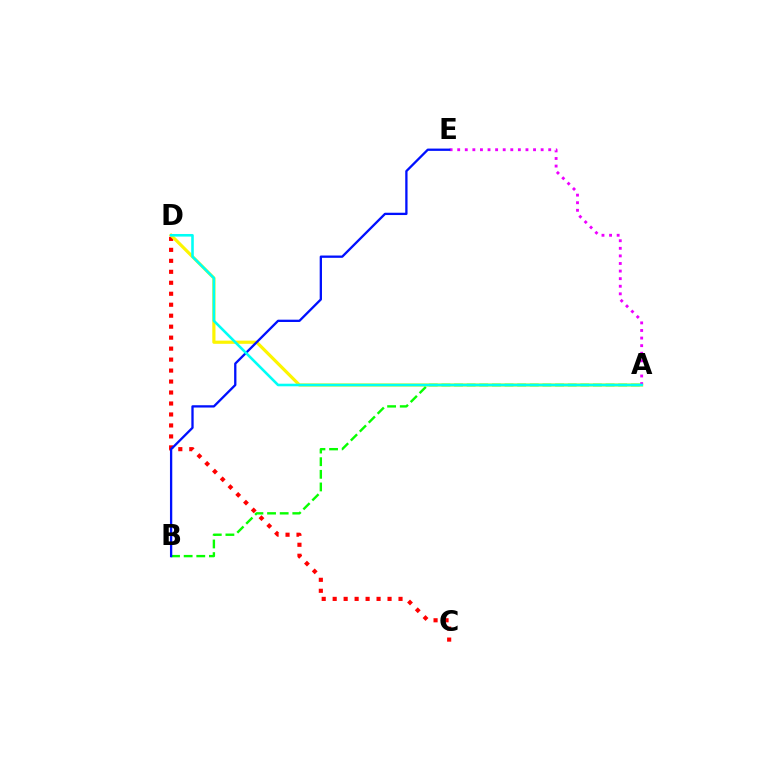{('C', 'D'): [{'color': '#ff0000', 'line_style': 'dotted', 'thickness': 2.98}], ('A', 'D'): [{'color': '#fcf500', 'line_style': 'solid', 'thickness': 2.29}, {'color': '#00fff6', 'line_style': 'solid', 'thickness': 1.86}], ('A', 'B'): [{'color': '#08ff00', 'line_style': 'dashed', 'thickness': 1.72}], ('A', 'E'): [{'color': '#ee00ff', 'line_style': 'dotted', 'thickness': 2.06}], ('B', 'E'): [{'color': '#0010ff', 'line_style': 'solid', 'thickness': 1.66}]}